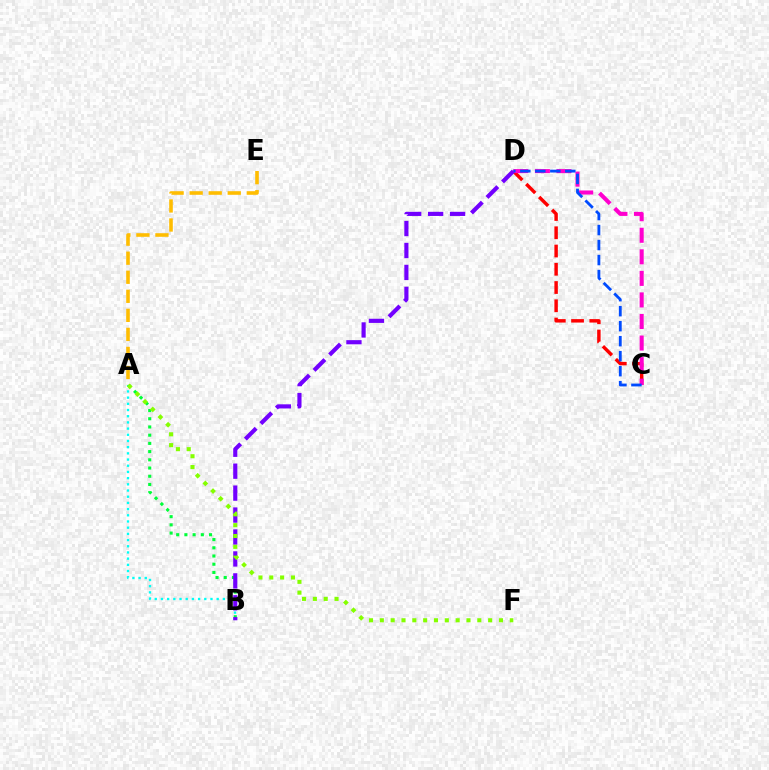{('A', 'B'): [{'color': '#00fff6', 'line_style': 'dotted', 'thickness': 1.68}, {'color': '#00ff39', 'line_style': 'dotted', 'thickness': 2.23}], ('C', 'D'): [{'color': '#ff0000', 'line_style': 'dashed', 'thickness': 2.48}, {'color': '#ff00cf', 'line_style': 'dashed', 'thickness': 2.93}, {'color': '#004bff', 'line_style': 'dashed', 'thickness': 2.04}], ('B', 'D'): [{'color': '#7200ff', 'line_style': 'dashed', 'thickness': 2.98}], ('A', 'F'): [{'color': '#84ff00', 'line_style': 'dotted', 'thickness': 2.94}], ('A', 'E'): [{'color': '#ffbd00', 'line_style': 'dashed', 'thickness': 2.59}]}